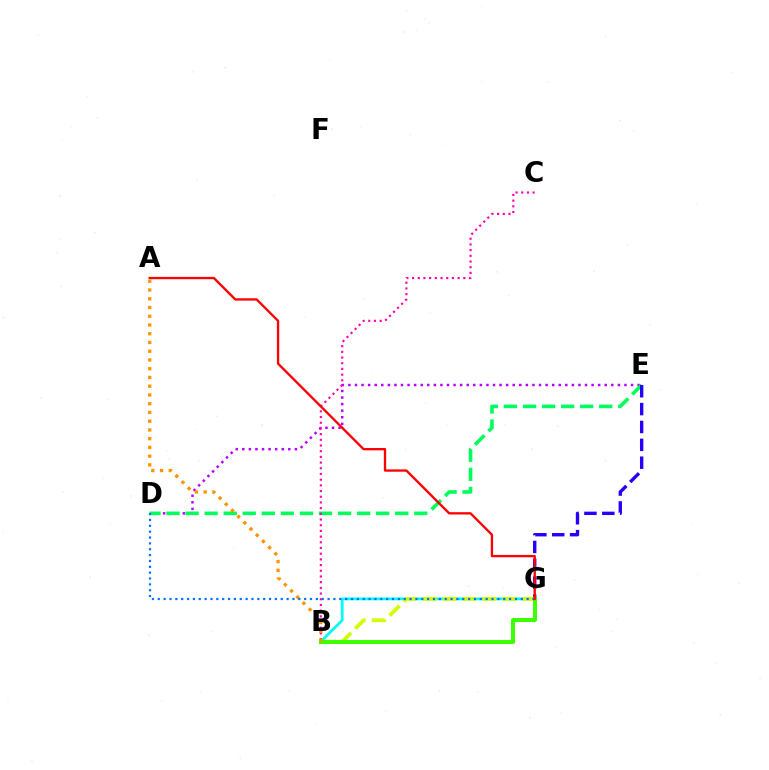{('D', 'E'): [{'color': '#b900ff', 'line_style': 'dotted', 'thickness': 1.79}, {'color': '#00ff5c', 'line_style': 'dashed', 'thickness': 2.59}], ('B', 'G'): [{'color': '#00fff6', 'line_style': 'solid', 'thickness': 1.99}, {'color': '#d1ff00', 'line_style': 'dashed', 'thickness': 2.71}, {'color': '#3dff00', 'line_style': 'solid', 'thickness': 2.89}], ('E', 'G'): [{'color': '#2500ff', 'line_style': 'dashed', 'thickness': 2.43}], ('B', 'C'): [{'color': '#ff00ac', 'line_style': 'dotted', 'thickness': 1.55}], ('A', 'B'): [{'color': '#ff9400', 'line_style': 'dotted', 'thickness': 2.38}], ('D', 'G'): [{'color': '#0074ff', 'line_style': 'dotted', 'thickness': 1.59}], ('A', 'G'): [{'color': '#ff0000', 'line_style': 'solid', 'thickness': 1.68}]}